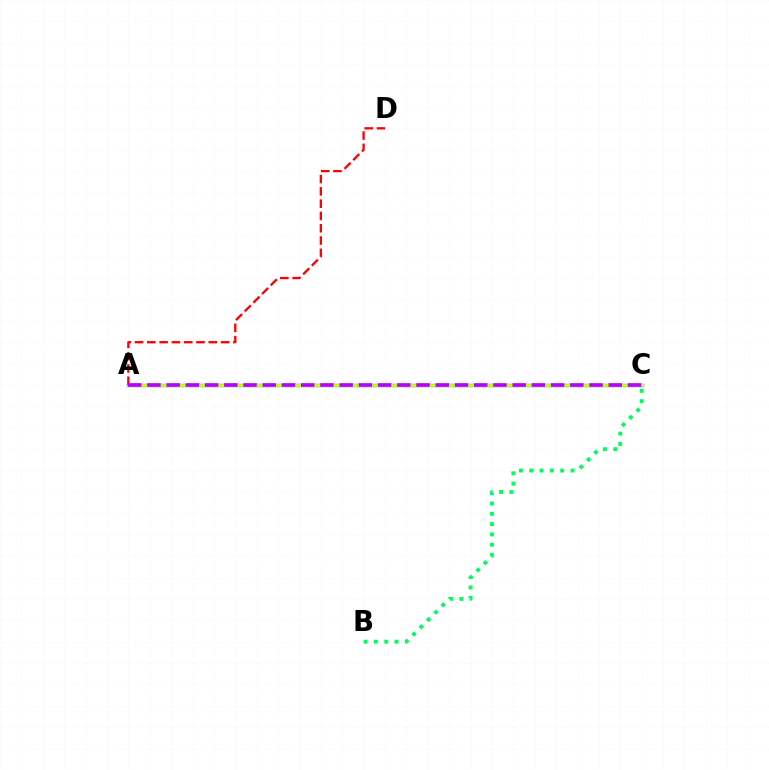{('A', 'C'): [{'color': '#0074ff', 'line_style': 'solid', 'thickness': 2.41}, {'color': '#d1ff00', 'line_style': 'solid', 'thickness': 2.04}, {'color': '#b900ff', 'line_style': 'dashed', 'thickness': 2.61}], ('B', 'C'): [{'color': '#00ff5c', 'line_style': 'dotted', 'thickness': 2.8}], ('A', 'D'): [{'color': '#ff0000', 'line_style': 'dashed', 'thickness': 1.67}]}